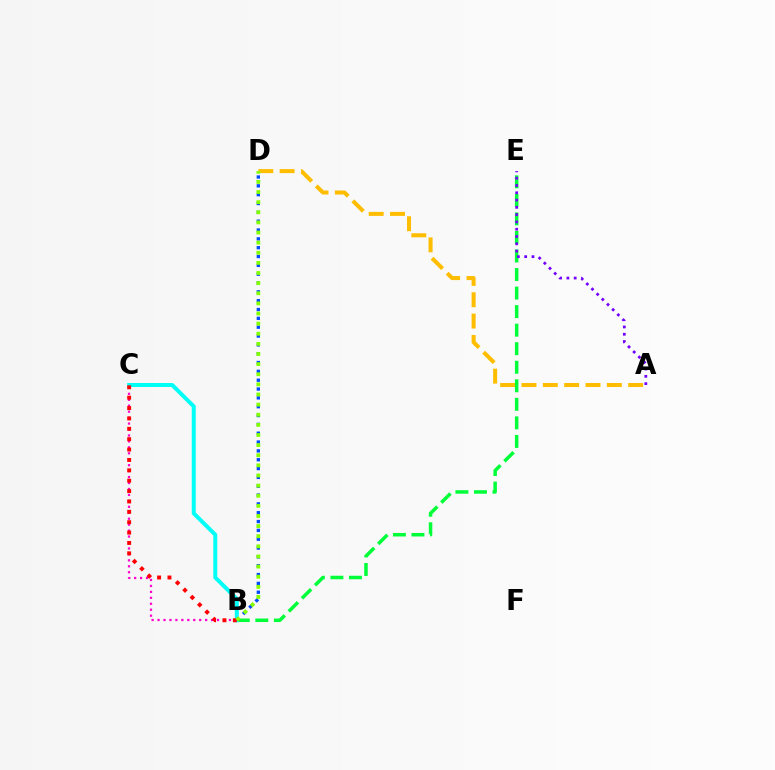{('A', 'D'): [{'color': '#ffbd00', 'line_style': 'dashed', 'thickness': 2.9}], ('B', 'C'): [{'color': '#ff00cf', 'line_style': 'dotted', 'thickness': 1.62}, {'color': '#00fff6', 'line_style': 'solid', 'thickness': 2.87}, {'color': '#ff0000', 'line_style': 'dotted', 'thickness': 2.82}], ('B', 'E'): [{'color': '#00ff39', 'line_style': 'dashed', 'thickness': 2.52}], ('A', 'E'): [{'color': '#7200ff', 'line_style': 'dotted', 'thickness': 1.98}], ('B', 'D'): [{'color': '#004bff', 'line_style': 'dotted', 'thickness': 2.4}, {'color': '#84ff00', 'line_style': 'dotted', 'thickness': 2.75}]}